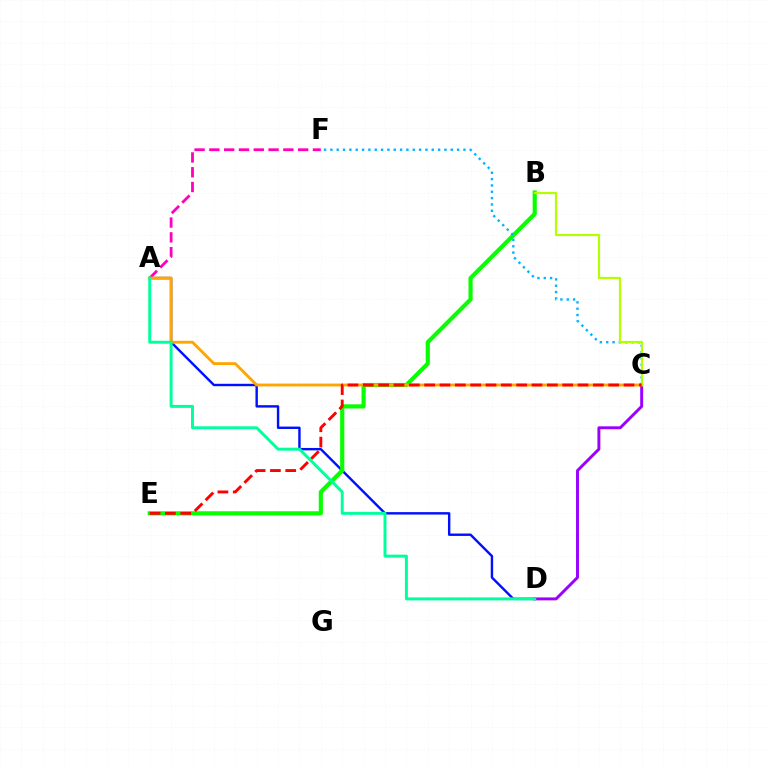{('A', 'D'): [{'color': '#0010ff', 'line_style': 'solid', 'thickness': 1.74}, {'color': '#00ff9d', 'line_style': 'solid', 'thickness': 2.13}], ('C', 'D'): [{'color': '#9b00ff', 'line_style': 'solid', 'thickness': 2.11}], ('B', 'E'): [{'color': '#08ff00', 'line_style': 'solid', 'thickness': 2.99}], ('A', 'F'): [{'color': '#ff00bd', 'line_style': 'dashed', 'thickness': 2.01}], ('C', 'F'): [{'color': '#00b5ff', 'line_style': 'dotted', 'thickness': 1.72}], ('A', 'C'): [{'color': '#ffa500', 'line_style': 'solid', 'thickness': 2.06}], ('B', 'C'): [{'color': '#b3ff00', 'line_style': 'solid', 'thickness': 1.58}], ('C', 'E'): [{'color': '#ff0000', 'line_style': 'dashed', 'thickness': 2.08}]}